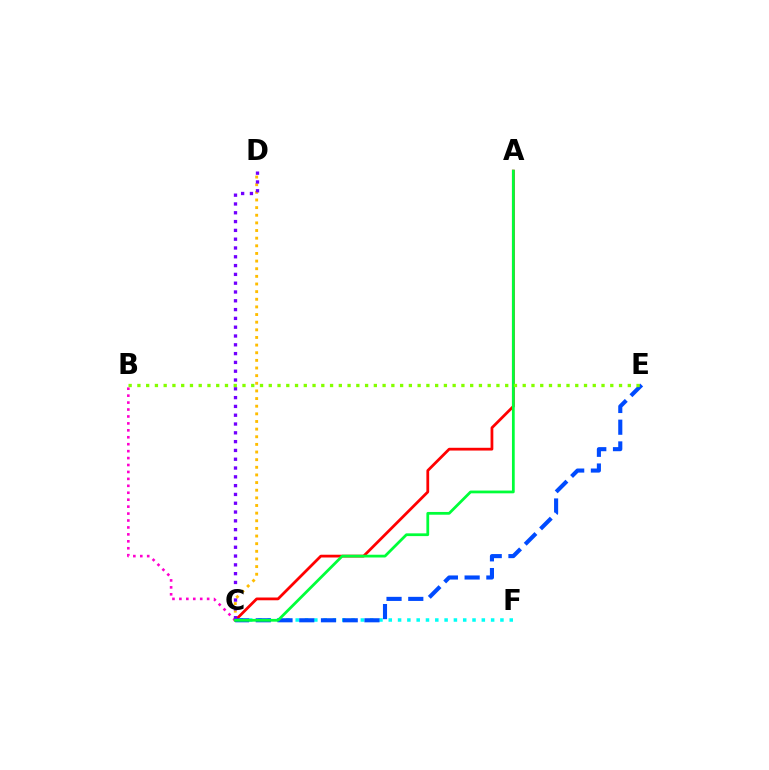{('A', 'C'): [{'color': '#ff0000', 'line_style': 'solid', 'thickness': 1.99}, {'color': '#00ff39', 'line_style': 'solid', 'thickness': 1.99}], ('C', 'F'): [{'color': '#00fff6', 'line_style': 'dotted', 'thickness': 2.53}], ('C', 'D'): [{'color': '#ffbd00', 'line_style': 'dotted', 'thickness': 2.08}, {'color': '#7200ff', 'line_style': 'dotted', 'thickness': 2.39}], ('C', 'E'): [{'color': '#004bff', 'line_style': 'dashed', 'thickness': 2.95}], ('B', 'C'): [{'color': '#ff00cf', 'line_style': 'dotted', 'thickness': 1.88}], ('B', 'E'): [{'color': '#84ff00', 'line_style': 'dotted', 'thickness': 2.38}]}